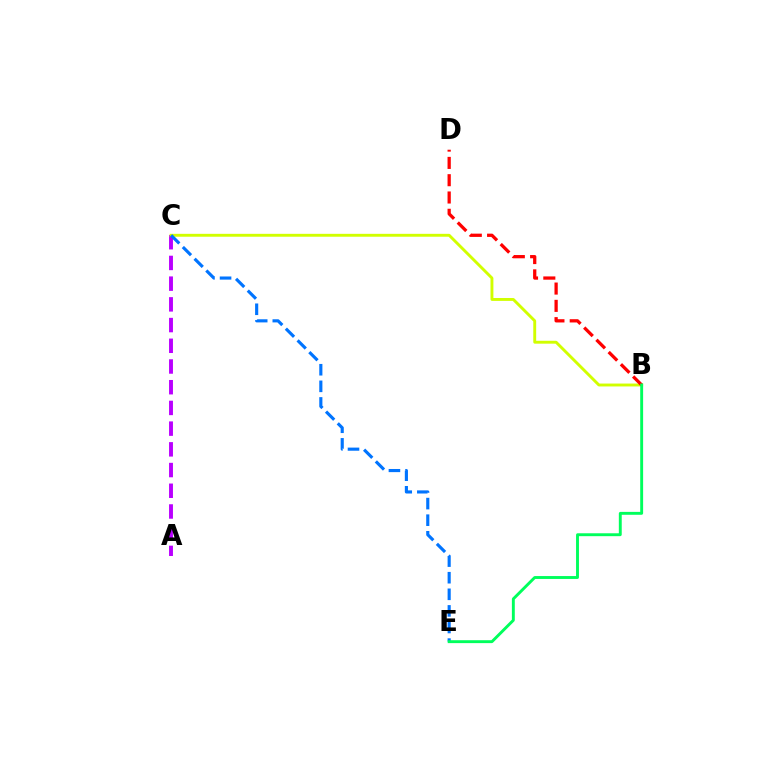{('A', 'C'): [{'color': '#b900ff', 'line_style': 'dashed', 'thickness': 2.81}], ('B', 'C'): [{'color': '#d1ff00', 'line_style': 'solid', 'thickness': 2.09}], ('B', 'D'): [{'color': '#ff0000', 'line_style': 'dashed', 'thickness': 2.35}], ('C', 'E'): [{'color': '#0074ff', 'line_style': 'dashed', 'thickness': 2.25}], ('B', 'E'): [{'color': '#00ff5c', 'line_style': 'solid', 'thickness': 2.09}]}